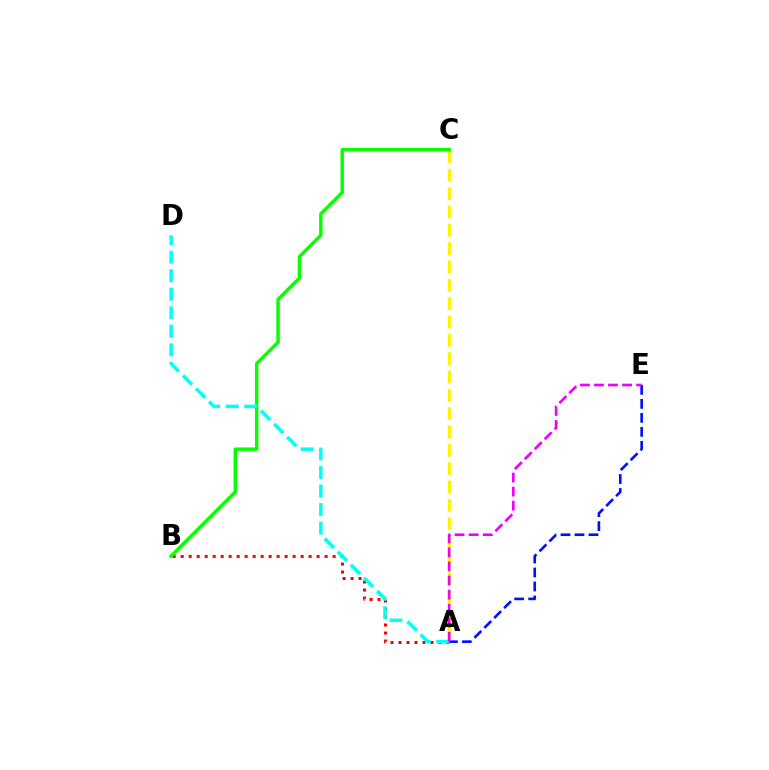{('A', 'C'): [{'color': '#fcf500', 'line_style': 'dashed', 'thickness': 2.49}], ('A', 'B'): [{'color': '#ff0000', 'line_style': 'dotted', 'thickness': 2.17}], ('B', 'C'): [{'color': '#08ff00', 'line_style': 'solid', 'thickness': 2.49}], ('A', 'E'): [{'color': '#0010ff', 'line_style': 'dashed', 'thickness': 1.9}, {'color': '#ee00ff', 'line_style': 'dashed', 'thickness': 1.91}], ('A', 'D'): [{'color': '#00fff6', 'line_style': 'dashed', 'thickness': 2.52}]}